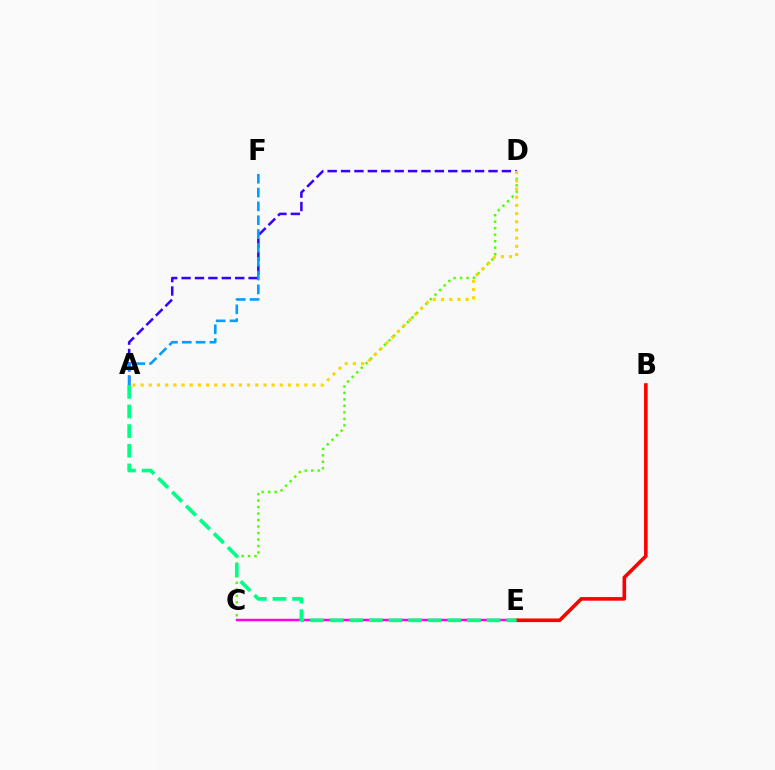{('C', 'E'): [{'color': '#ff00ed', 'line_style': 'solid', 'thickness': 1.77}], ('A', 'D'): [{'color': '#3700ff', 'line_style': 'dashed', 'thickness': 1.82}, {'color': '#ffd500', 'line_style': 'dotted', 'thickness': 2.22}], ('C', 'D'): [{'color': '#4fff00', 'line_style': 'dotted', 'thickness': 1.76}], ('A', 'F'): [{'color': '#009eff', 'line_style': 'dashed', 'thickness': 1.88}], ('B', 'E'): [{'color': '#ff0000', 'line_style': 'solid', 'thickness': 2.6}], ('A', 'E'): [{'color': '#00ff86', 'line_style': 'dashed', 'thickness': 2.67}]}